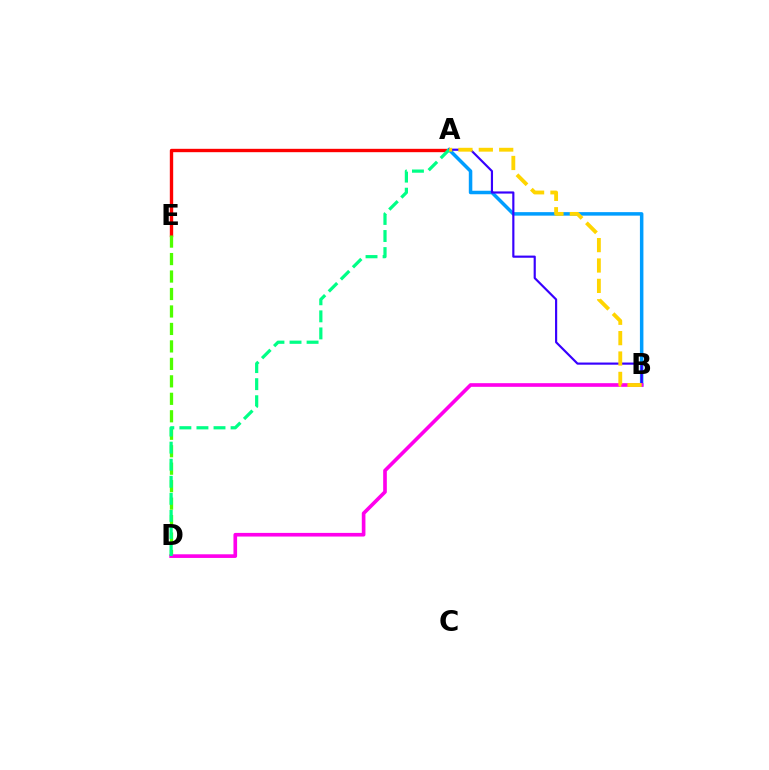{('A', 'E'): [{'color': '#ff0000', 'line_style': 'solid', 'thickness': 2.43}], ('A', 'B'): [{'color': '#009eff', 'line_style': 'solid', 'thickness': 2.52}, {'color': '#3700ff', 'line_style': 'solid', 'thickness': 1.56}, {'color': '#ffd500', 'line_style': 'dashed', 'thickness': 2.77}], ('D', 'E'): [{'color': '#4fff00', 'line_style': 'dashed', 'thickness': 2.37}], ('B', 'D'): [{'color': '#ff00ed', 'line_style': 'solid', 'thickness': 2.63}], ('A', 'D'): [{'color': '#00ff86', 'line_style': 'dashed', 'thickness': 2.32}]}